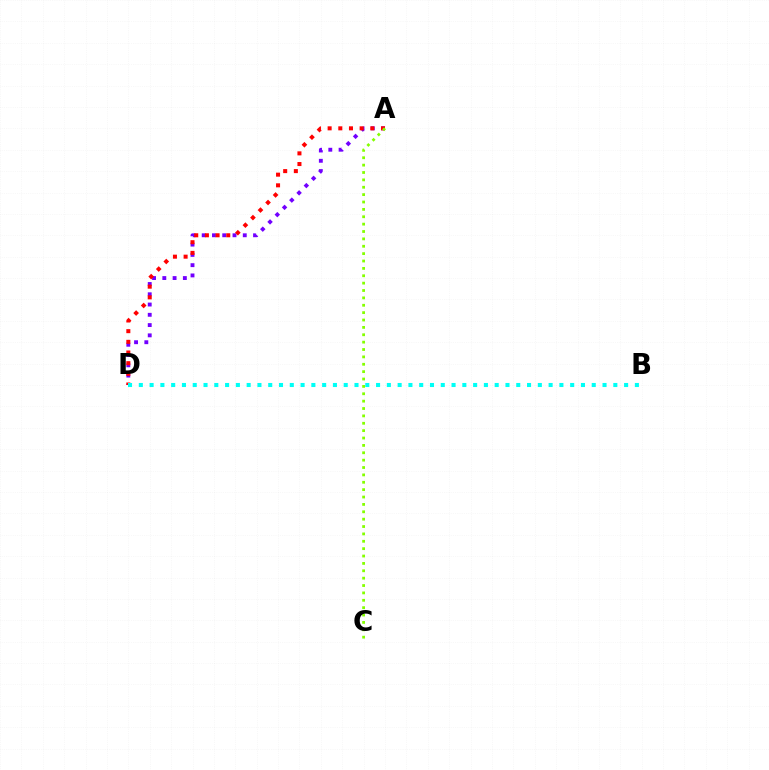{('A', 'D'): [{'color': '#7200ff', 'line_style': 'dotted', 'thickness': 2.79}, {'color': '#ff0000', 'line_style': 'dotted', 'thickness': 2.9}], ('B', 'D'): [{'color': '#00fff6', 'line_style': 'dotted', 'thickness': 2.93}], ('A', 'C'): [{'color': '#84ff00', 'line_style': 'dotted', 'thickness': 2.0}]}